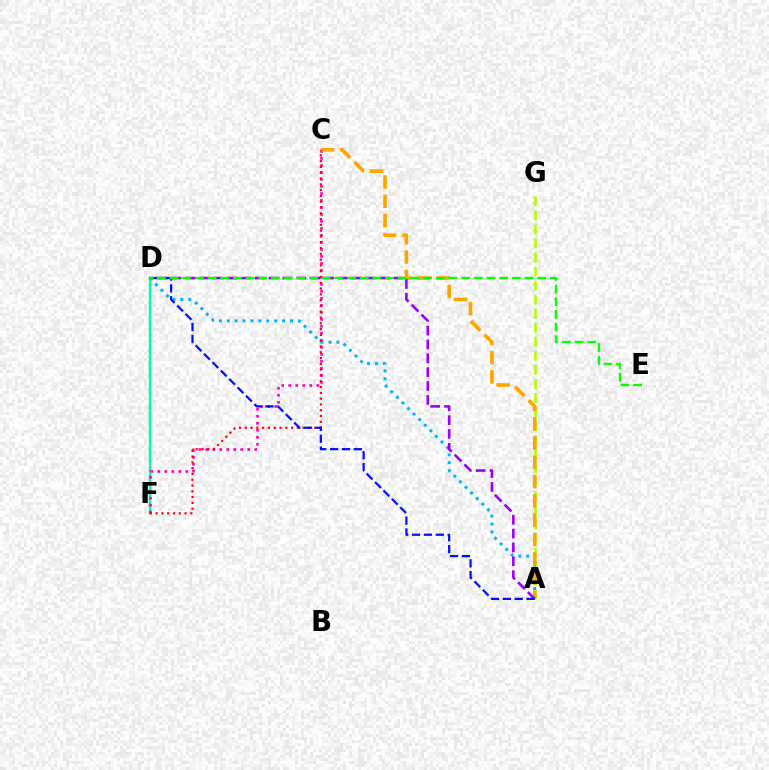{('A', 'G'): [{'color': '#b3ff00', 'line_style': 'dashed', 'thickness': 1.91}], ('A', 'D'): [{'color': '#00b5ff', 'line_style': 'dotted', 'thickness': 2.15}, {'color': '#9b00ff', 'line_style': 'dashed', 'thickness': 1.88}, {'color': '#0010ff', 'line_style': 'dashed', 'thickness': 1.61}], ('D', 'F'): [{'color': '#00ff9d', 'line_style': 'solid', 'thickness': 1.75}], ('C', 'F'): [{'color': '#ff00bd', 'line_style': 'dotted', 'thickness': 1.9}, {'color': '#ff0000', 'line_style': 'dotted', 'thickness': 1.57}], ('A', 'C'): [{'color': '#ffa500', 'line_style': 'dashed', 'thickness': 2.62}], ('D', 'E'): [{'color': '#08ff00', 'line_style': 'dashed', 'thickness': 1.72}]}